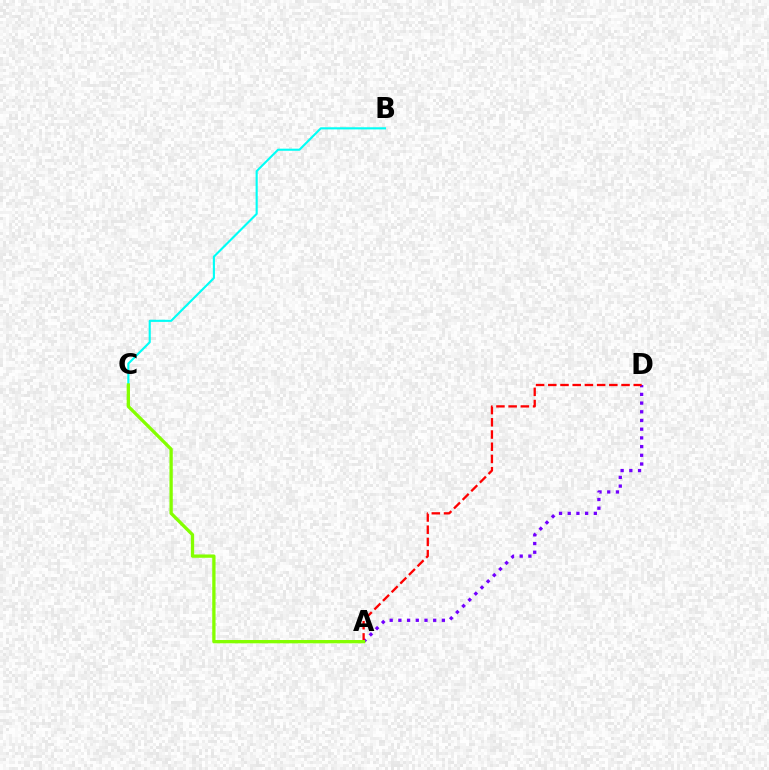{('A', 'D'): [{'color': '#7200ff', 'line_style': 'dotted', 'thickness': 2.36}, {'color': '#ff0000', 'line_style': 'dashed', 'thickness': 1.66}], ('B', 'C'): [{'color': '#00fff6', 'line_style': 'solid', 'thickness': 1.53}], ('A', 'C'): [{'color': '#84ff00', 'line_style': 'solid', 'thickness': 2.38}]}